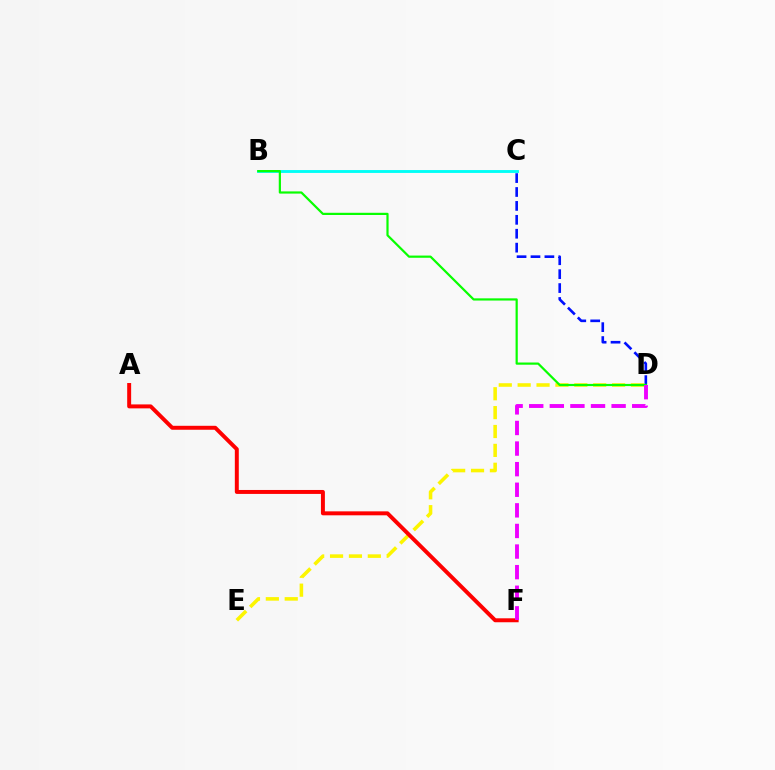{('C', 'D'): [{'color': '#0010ff', 'line_style': 'dashed', 'thickness': 1.89}], ('B', 'C'): [{'color': '#00fff6', 'line_style': 'solid', 'thickness': 2.07}], ('D', 'E'): [{'color': '#fcf500', 'line_style': 'dashed', 'thickness': 2.57}], ('A', 'F'): [{'color': '#ff0000', 'line_style': 'solid', 'thickness': 2.85}], ('B', 'D'): [{'color': '#08ff00', 'line_style': 'solid', 'thickness': 1.59}], ('D', 'F'): [{'color': '#ee00ff', 'line_style': 'dashed', 'thickness': 2.8}]}